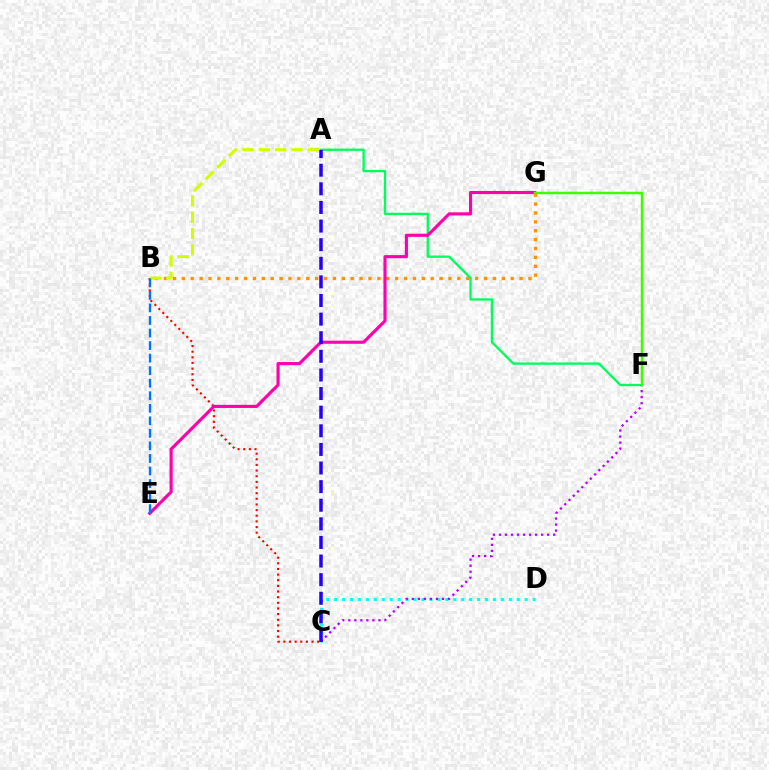{('B', 'C'): [{'color': '#ff0000', 'line_style': 'dotted', 'thickness': 1.53}], ('C', 'D'): [{'color': '#00fff6', 'line_style': 'dotted', 'thickness': 2.16}], ('B', 'G'): [{'color': '#ff9400', 'line_style': 'dotted', 'thickness': 2.41}], ('A', 'F'): [{'color': '#00ff5c', 'line_style': 'solid', 'thickness': 1.68}], ('E', 'G'): [{'color': '#ff00ac', 'line_style': 'solid', 'thickness': 2.25}], ('A', 'B'): [{'color': '#d1ff00', 'line_style': 'dashed', 'thickness': 2.22}], ('B', 'E'): [{'color': '#0074ff', 'line_style': 'dashed', 'thickness': 1.7}], ('C', 'F'): [{'color': '#b900ff', 'line_style': 'dotted', 'thickness': 1.64}], ('F', 'G'): [{'color': '#3dff00', 'line_style': 'solid', 'thickness': 1.79}], ('A', 'C'): [{'color': '#2500ff', 'line_style': 'dashed', 'thickness': 2.53}]}